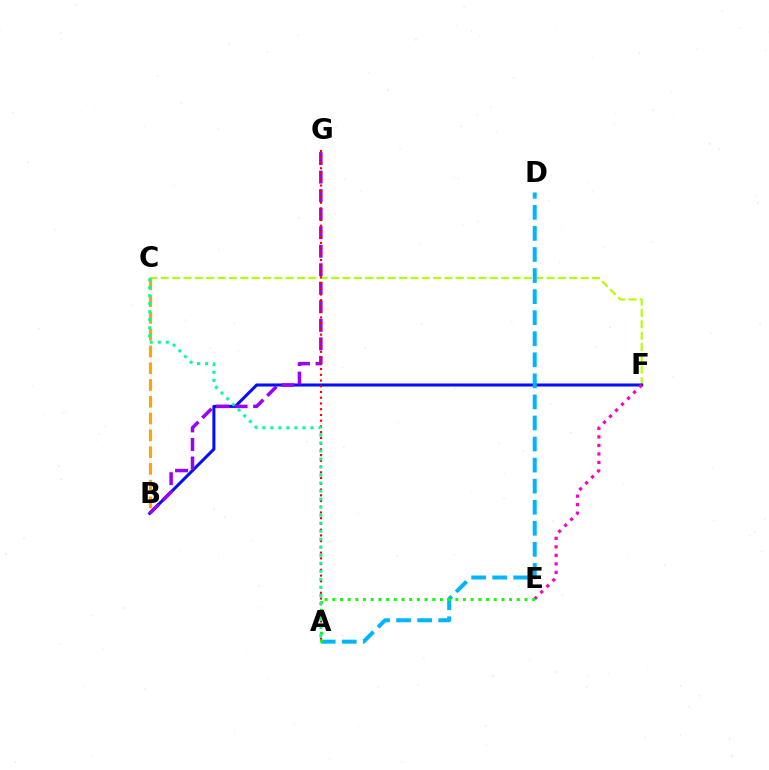{('C', 'F'): [{'color': '#b3ff00', 'line_style': 'dashed', 'thickness': 1.54}], ('B', 'F'): [{'color': '#0010ff', 'line_style': 'solid', 'thickness': 2.19}], ('E', 'F'): [{'color': '#ff00bd', 'line_style': 'dotted', 'thickness': 2.31}], ('B', 'G'): [{'color': '#9b00ff', 'line_style': 'dashed', 'thickness': 2.52}], ('B', 'C'): [{'color': '#ffa500', 'line_style': 'dashed', 'thickness': 2.28}], ('A', 'G'): [{'color': '#ff0000', 'line_style': 'dotted', 'thickness': 1.56}], ('A', 'D'): [{'color': '#00b5ff', 'line_style': 'dashed', 'thickness': 2.86}], ('A', 'E'): [{'color': '#08ff00', 'line_style': 'dotted', 'thickness': 2.09}], ('A', 'C'): [{'color': '#00ff9d', 'line_style': 'dotted', 'thickness': 2.18}]}